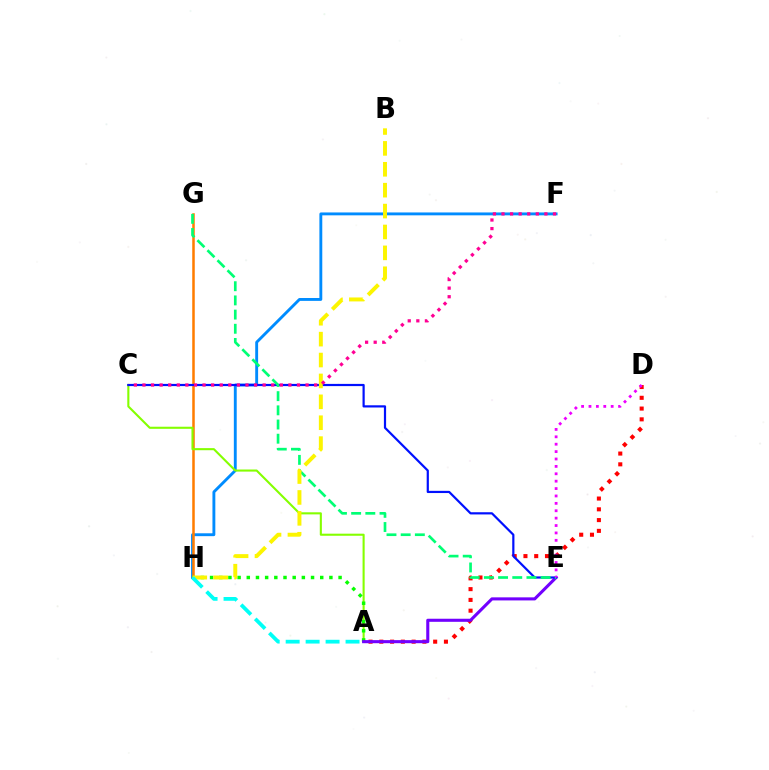{('F', 'H'): [{'color': '#008cff', 'line_style': 'solid', 'thickness': 2.07}], ('G', 'H'): [{'color': '#ff7c00', 'line_style': 'solid', 'thickness': 1.82}], ('A', 'C'): [{'color': '#84ff00', 'line_style': 'solid', 'thickness': 1.51}], ('A', 'D'): [{'color': '#ff0000', 'line_style': 'dotted', 'thickness': 2.93}], ('A', 'H'): [{'color': '#08ff00', 'line_style': 'dotted', 'thickness': 2.49}, {'color': '#00fff6', 'line_style': 'dashed', 'thickness': 2.71}], ('A', 'E'): [{'color': '#7200ff', 'line_style': 'solid', 'thickness': 2.22}], ('C', 'E'): [{'color': '#0010ff', 'line_style': 'solid', 'thickness': 1.58}], ('E', 'G'): [{'color': '#00ff74', 'line_style': 'dashed', 'thickness': 1.93}], ('B', 'H'): [{'color': '#fcf500', 'line_style': 'dashed', 'thickness': 2.84}], ('C', 'F'): [{'color': '#ff0094', 'line_style': 'dotted', 'thickness': 2.33}], ('D', 'E'): [{'color': '#ee00ff', 'line_style': 'dotted', 'thickness': 2.01}]}